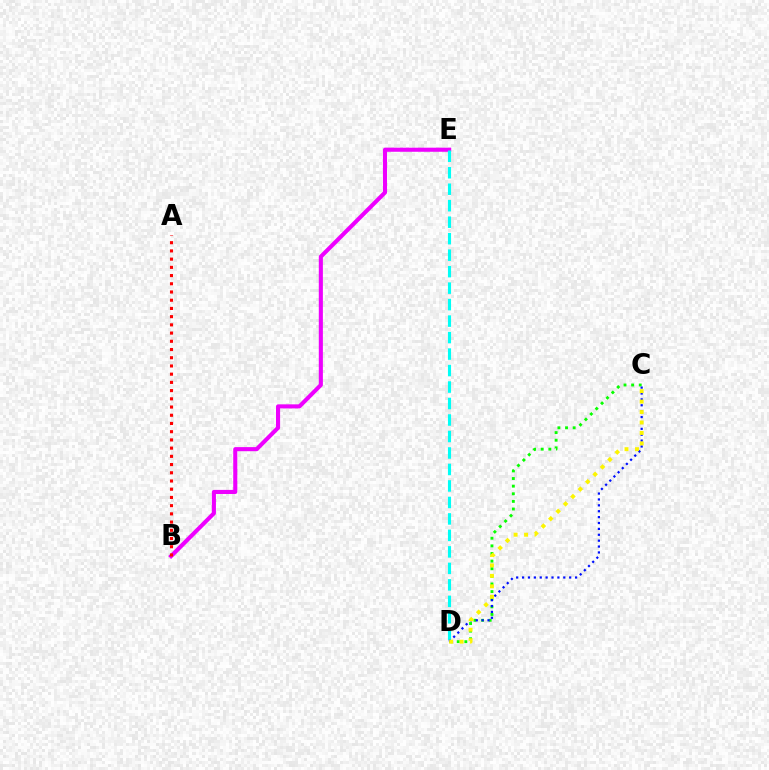{('B', 'E'): [{'color': '#ee00ff', 'line_style': 'solid', 'thickness': 2.95}], ('D', 'E'): [{'color': '#00fff6', 'line_style': 'dashed', 'thickness': 2.24}], ('C', 'D'): [{'color': '#08ff00', 'line_style': 'dotted', 'thickness': 2.07}, {'color': '#0010ff', 'line_style': 'dotted', 'thickness': 1.6}, {'color': '#fcf500', 'line_style': 'dotted', 'thickness': 2.84}], ('A', 'B'): [{'color': '#ff0000', 'line_style': 'dotted', 'thickness': 2.23}]}